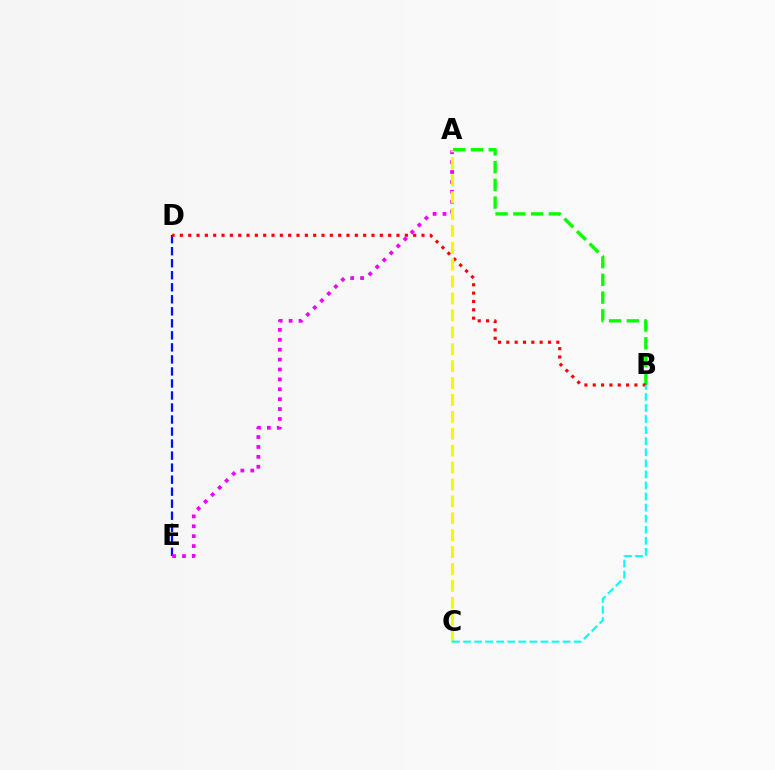{('D', 'E'): [{'color': '#0010ff', 'line_style': 'dashed', 'thickness': 1.63}], ('A', 'B'): [{'color': '#08ff00', 'line_style': 'dashed', 'thickness': 2.41}], ('B', 'D'): [{'color': '#ff0000', 'line_style': 'dotted', 'thickness': 2.26}], ('A', 'E'): [{'color': '#ee00ff', 'line_style': 'dotted', 'thickness': 2.69}], ('A', 'C'): [{'color': '#fcf500', 'line_style': 'dashed', 'thickness': 2.3}], ('B', 'C'): [{'color': '#00fff6', 'line_style': 'dashed', 'thickness': 1.5}]}